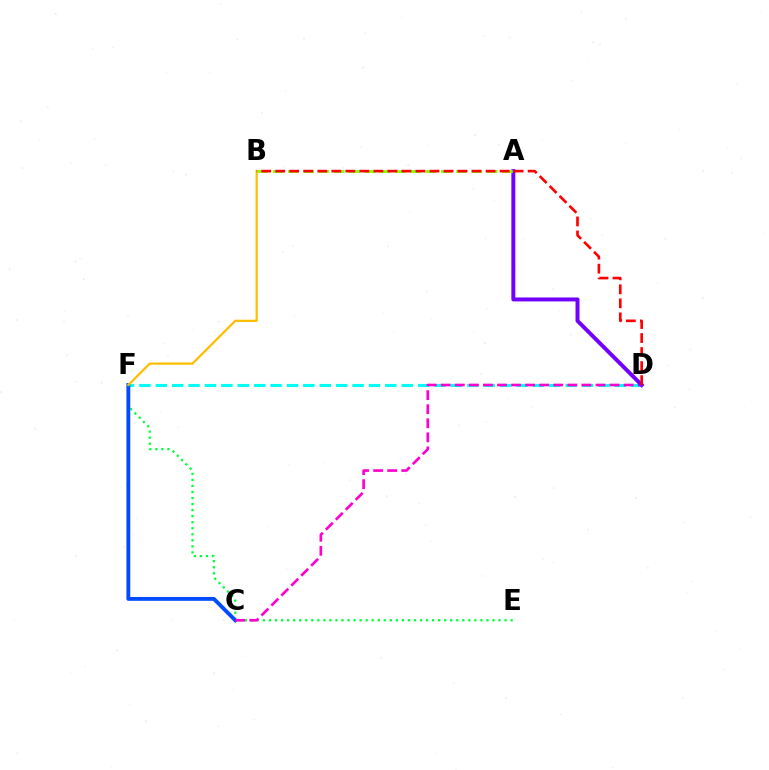{('D', 'F'): [{'color': '#00fff6', 'line_style': 'dashed', 'thickness': 2.23}], ('E', 'F'): [{'color': '#00ff39', 'line_style': 'dotted', 'thickness': 1.64}], ('C', 'F'): [{'color': '#004bff', 'line_style': 'solid', 'thickness': 2.78}], ('C', 'D'): [{'color': '#ff00cf', 'line_style': 'dashed', 'thickness': 1.91}], ('B', 'F'): [{'color': '#ffbd00', 'line_style': 'solid', 'thickness': 1.6}], ('A', 'D'): [{'color': '#7200ff', 'line_style': 'solid', 'thickness': 2.85}], ('A', 'B'): [{'color': '#84ff00', 'line_style': 'dashed', 'thickness': 2.08}], ('B', 'D'): [{'color': '#ff0000', 'line_style': 'dashed', 'thickness': 1.9}]}